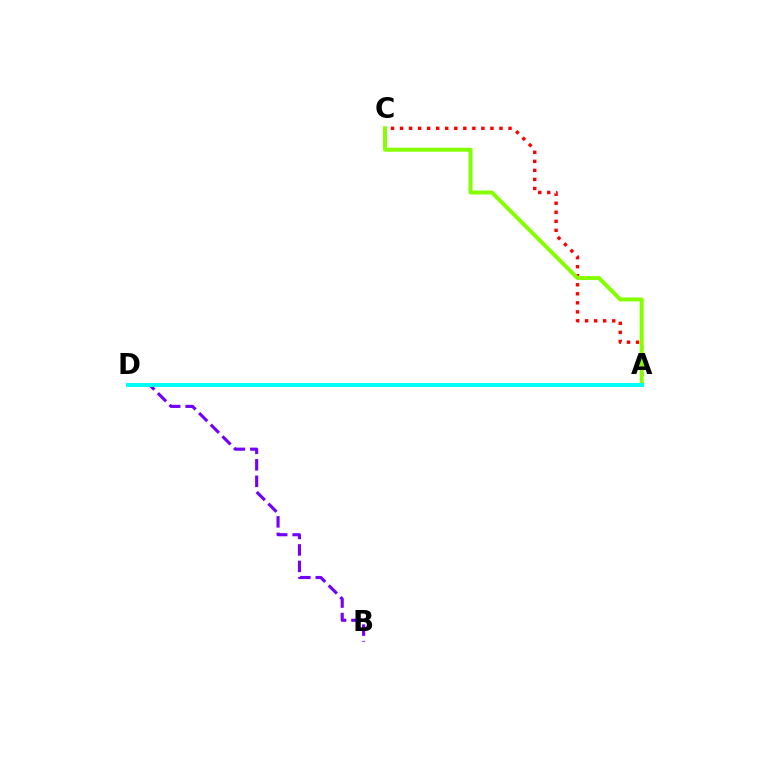{('A', 'C'): [{'color': '#ff0000', 'line_style': 'dotted', 'thickness': 2.46}, {'color': '#84ff00', 'line_style': 'solid', 'thickness': 2.85}], ('B', 'D'): [{'color': '#7200ff', 'line_style': 'dashed', 'thickness': 2.24}], ('A', 'D'): [{'color': '#00fff6', 'line_style': 'solid', 'thickness': 2.85}]}